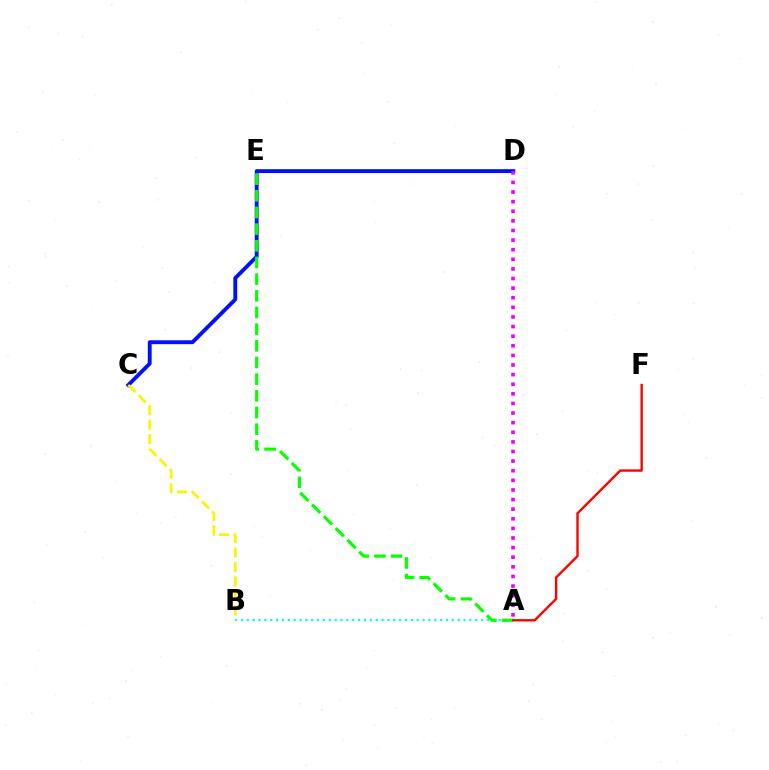{('A', 'B'): [{'color': '#00fff6', 'line_style': 'dotted', 'thickness': 1.59}], ('C', 'D'): [{'color': '#0010ff', 'line_style': 'solid', 'thickness': 2.79}], ('A', 'E'): [{'color': '#08ff00', 'line_style': 'dashed', 'thickness': 2.26}], ('B', 'C'): [{'color': '#fcf500', 'line_style': 'dashed', 'thickness': 1.97}], ('A', 'D'): [{'color': '#ee00ff', 'line_style': 'dotted', 'thickness': 2.61}], ('A', 'F'): [{'color': '#ff0000', 'line_style': 'solid', 'thickness': 1.71}]}